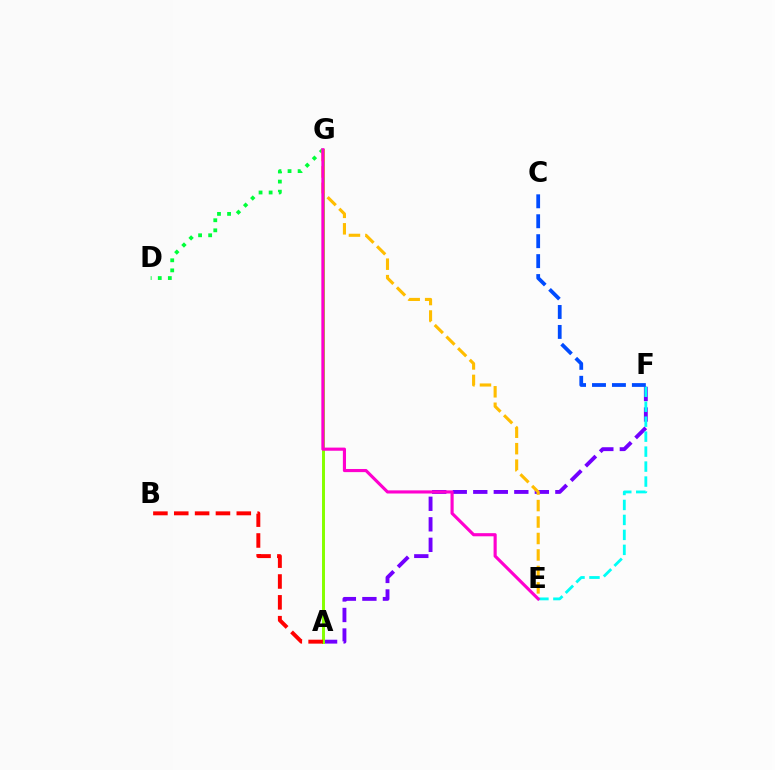{('D', 'G'): [{'color': '#00ff39', 'line_style': 'dotted', 'thickness': 2.74}], ('A', 'F'): [{'color': '#7200ff', 'line_style': 'dashed', 'thickness': 2.79}], ('A', 'G'): [{'color': '#84ff00', 'line_style': 'solid', 'thickness': 2.13}], ('E', 'G'): [{'color': '#ffbd00', 'line_style': 'dashed', 'thickness': 2.24}, {'color': '#ff00cf', 'line_style': 'solid', 'thickness': 2.26}], ('A', 'B'): [{'color': '#ff0000', 'line_style': 'dashed', 'thickness': 2.83}], ('E', 'F'): [{'color': '#00fff6', 'line_style': 'dashed', 'thickness': 2.03}], ('C', 'F'): [{'color': '#004bff', 'line_style': 'dashed', 'thickness': 2.71}]}